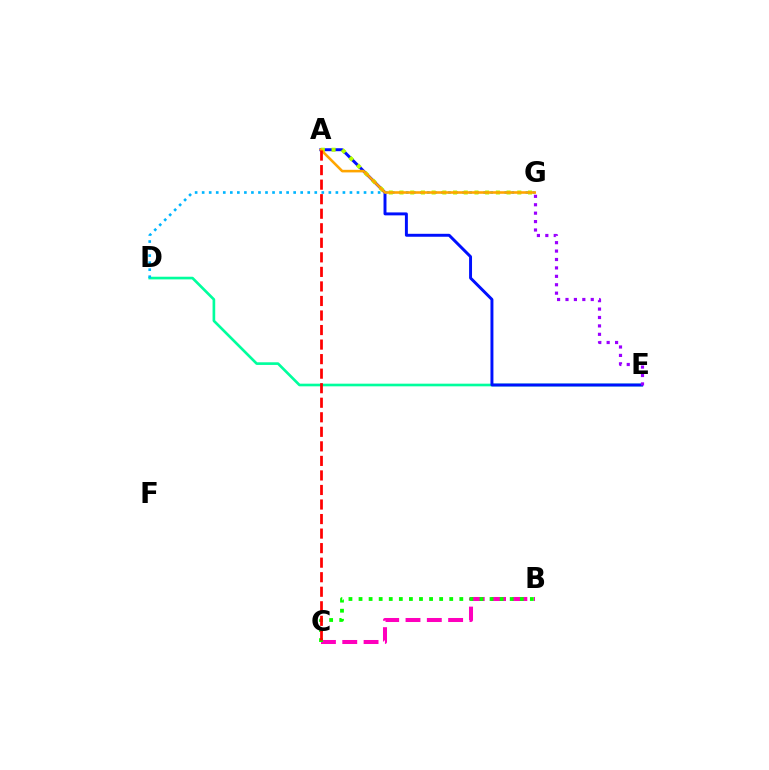{('B', 'C'): [{'color': '#ff00bd', 'line_style': 'dashed', 'thickness': 2.9}, {'color': '#08ff00', 'line_style': 'dotted', 'thickness': 2.74}], ('D', 'E'): [{'color': '#00ff9d', 'line_style': 'solid', 'thickness': 1.91}], ('A', 'E'): [{'color': '#0010ff', 'line_style': 'solid', 'thickness': 2.12}], ('D', 'G'): [{'color': '#00b5ff', 'line_style': 'dotted', 'thickness': 1.91}], ('E', 'G'): [{'color': '#9b00ff', 'line_style': 'dotted', 'thickness': 2.29}], ('A', 'G'): [{'color': '#b3ff00', 'line_style': 'dotted', 'thickness': 2.91}, {'color': '#ffa500', 'line_style': 'solid', 'thickness': 1.86}], ('A', 'C'): [{'color': '#ff0000', 'line_style': 'dashed', 'thickness': 1.98}]}